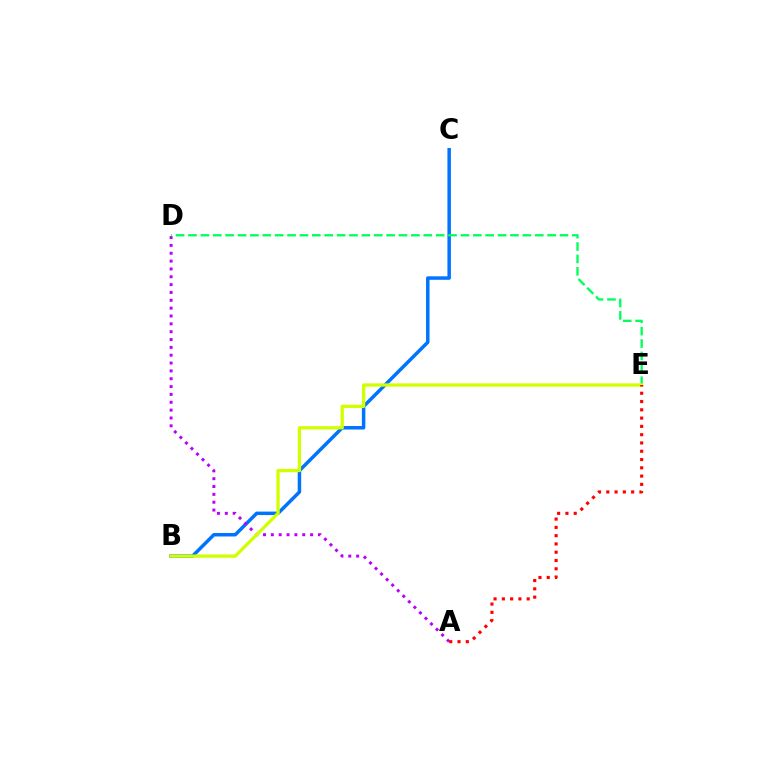{('B', 'C'): [{'color': '#0074ff', 'line_style': 'solid', 'thickness': 2.51}], ('A', 'D'): [{'color': '#b900ff', 'line_style': 'dotted', 'thickness': 2.13}], ('D', 'E'): [{'color': '#00ff5c', 'line_style': 'dashed', 'thickness': 1.68}], ('B', 'E'): [{'color': '#d1ff00', 'line_style': 'solid', 'thickness': 2.37}], ('A', 'E'): [{'color': '#ff0000', 'line_style': 'dotted', 'thickness': 2.25}]}